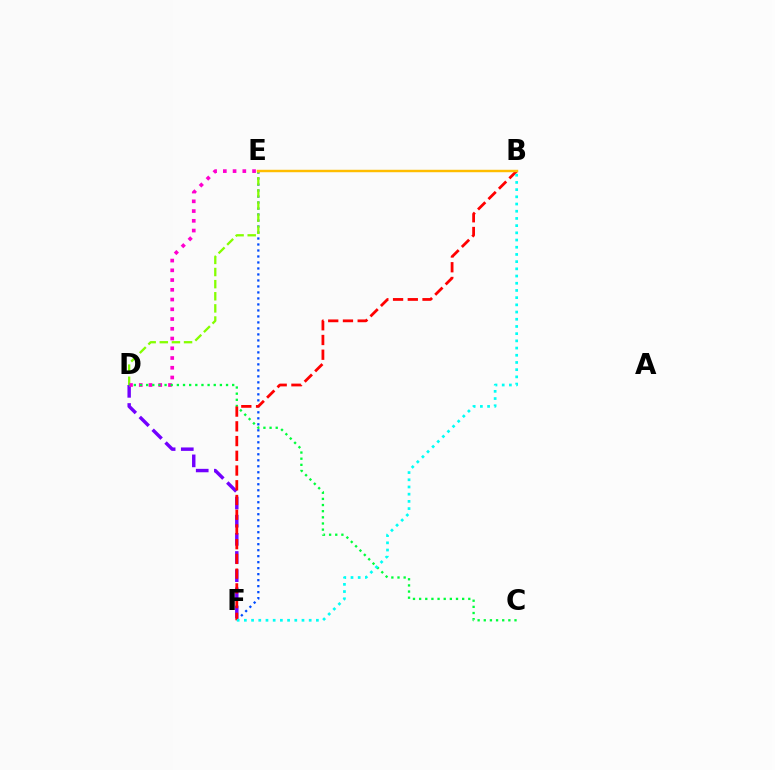{('D', 'F'): [{'color': '#7200ff', 'line_style': 'dashed', 'thickness': 2.47}], ('E', 'F'): [{'color': '#004bff', 'line_style': 'dotted', 'thickness': 1.63}], ('D', 'E'): [{'color': '#84ff00', 'line_style': 'dashed', 'thickness': 1.65}, {'color': '#ff00cf', 'line_style': 'dotted', 'thickness': 2.65}], ('C', 'D'): [{'color': '#00ff39', 'line_style': 'dotted', 'thickness': 1.67}], ('B', 'F'): [{'color': '#ff0000', 'line_style': 'dashed', 'thickness': 2.0}, {'color': '#00fff6', 'line_style': 'dotted', 'thickness': 1.96}], ('B', 'E'): [{'color': '#ffbd00', 'line_style': 'solid', 'thickness': 1.75}]}